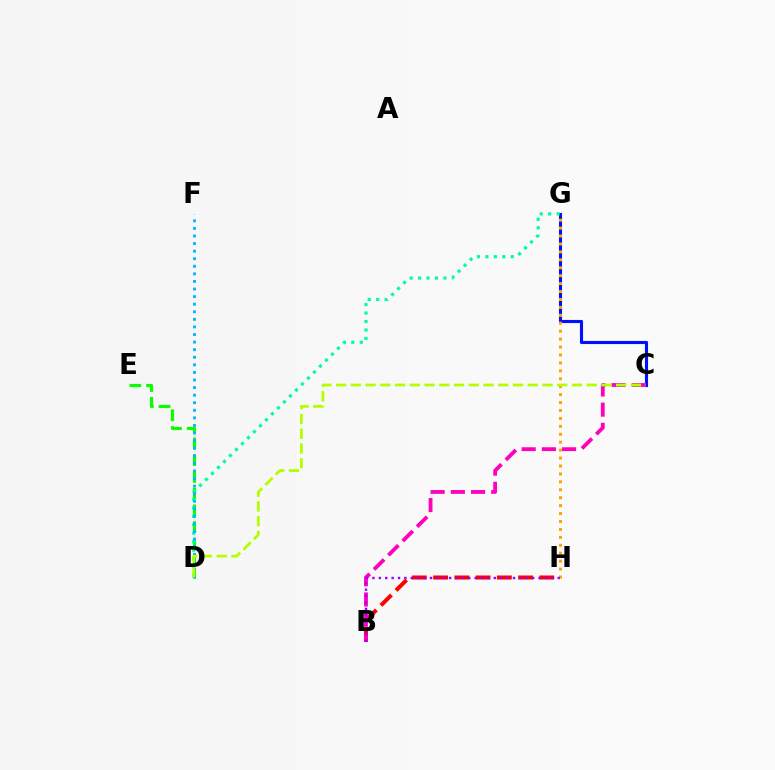{('C', 'G'): [{'color': '#0010ff', 'line_style': 'solid', 'thickness': 2.24}], ('D', 'E'): [{'color': '#08ff00', 'line_style': 'dashed', 'thickness': 2.27}], ('D', 'G'): [{'color': '#00ff9d', 'line_style': 'dotted', 'thickness': 2.3}], ('B', 'H'): [{'color': '#ff0000', 'line_style': 'dashed', 'thickness': 2.89}, {'color': '#9b00ff', 'line_style': 'dotted', 'thickness': 1.74}], ('B', 'C'): [{'color': '#ff00bd', 'line_style': 'dashed', 'thickness': 2.75}], ('D', 'F'): [{'color': '#00b5ff', 'line_style': 'dotted', 'thickness': 2.06}], ('G', 'H'): [{'color': '#ffa500', 'line_style': 'dotted', 'thickness': 2.15}], ('C', 'D'): [{'color': '#b3ff00', 'line_style': 'dashed', 'thickness': 2.0}]}